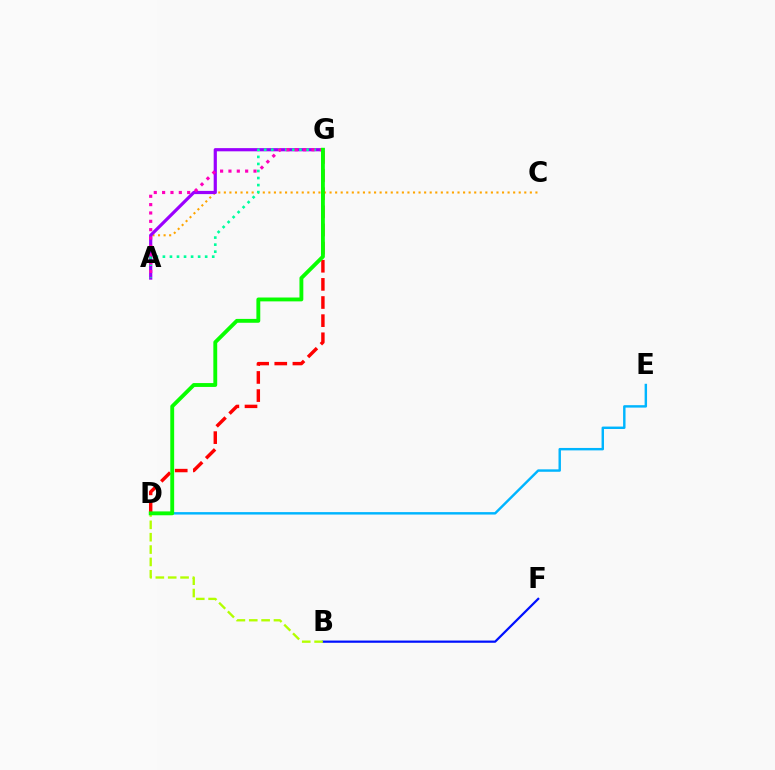{('A', 'C'): [{'color': '#ffa500', 'line_style': 'dotted', 'thickness': 1.51}], ('B', 'F'): [{'color': '#0010ff', 'line_style': 'solid', 'thickness': 1.6}], ('A', 'G'): [{'color': '#9b00ff', 'line_style': 'solid', 'thickness': 2.3}, {'color': '#00ff9d', 'line_style': 'dotted', 'thickness': 1.91}, {'color': '#ff00bd', 'line_style': 'dotted', 'thickness': 2.27}], ('B', 'D'): [{'color': '#b3ff00', 'line_style': 'dashed', 'thickness': 1.68}], ('D', 'G'): [{'color': '#ff0000', 'line_style': 'dashed', 'thickness': 2.46}, {'color': '#08ff00', 'line_style': 'solid', 'thickness': 2.78}], ('D', 'E'): [{'color': '#00b5ff', 'line_style': 'solid', 'thickness': 1.75}]}